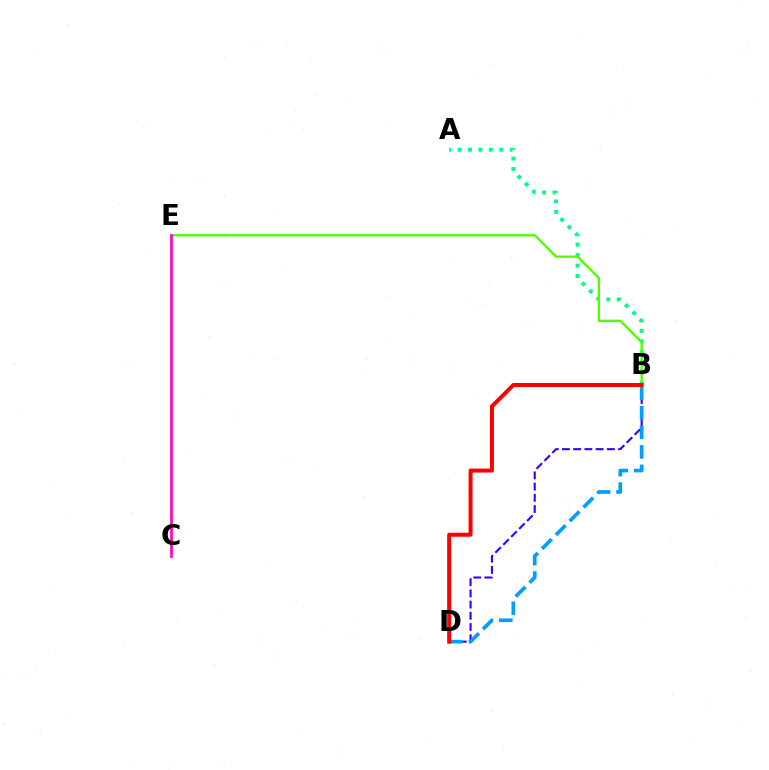{('C', 'E'): [{'color': '#ffd500', 'line_style': 'solid', 'thickness': 2.3}, {'color': '#ff00ed', 'line_style': 'solid', 'thickness': 1.9}], ('A', 'B'): [{'color': '#00ff86', 'line_style': 'dotted', 'thickness': 2.84}], ('B', 'E'): [{'color': '#4fff00', 'line_style': 'solid', 'thickness': 1.67}], ('B', 'D'): [{'color': '#3700ff', 'line_style': 'dashed', 'thickness': 1.52}, {'color': '#009eff', 'line_style': 'dashed', 'thickness': 2.66}, {'color': '#ff0000', 'line_style': 'solid', 'thickness': 2.88}]}